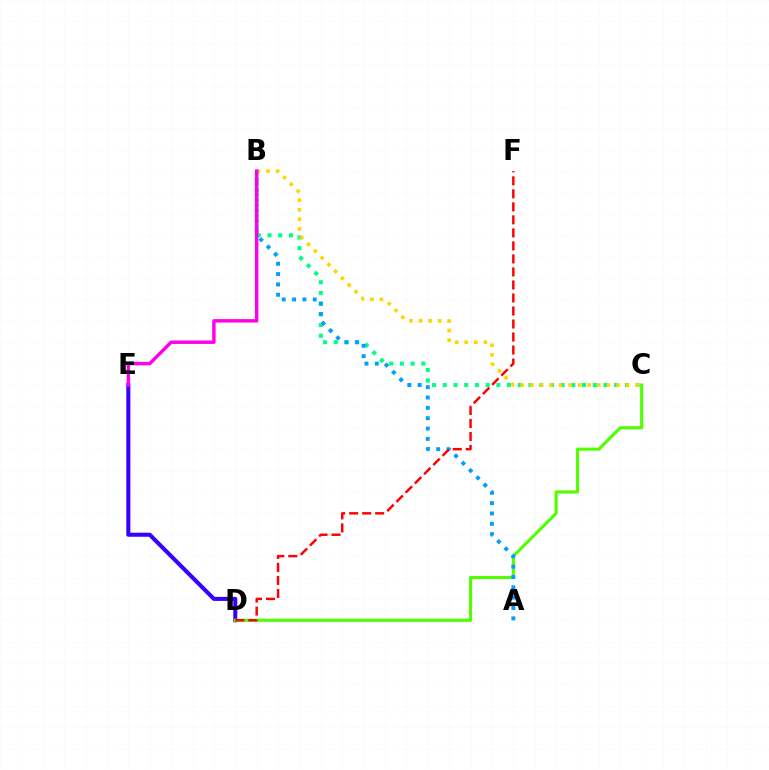{('D', 'E'): [{'color': '#3700ff', 'line_style': 'solid', 'thickness': 2.92}], ('C', 'D'): [{'color': '#4fff00', 'line_style': 'solid', 'thickness': 2.22}], ('B', 'C'): [{'color': '#00ff86', 'line_style': 'dotted', 'thickness': 2.91}, {'color': '#ffd500', 'line_style': 'dotted', 'thickness': 2.6}], ('A', 'B'): [{'color': '#009eff', 'line_style': 'dotted', 'thickness': 2.81}], ('B', 'E'): [{'color': '#ff00ed', 'line_style': 'solid', 'thickness': 2.47}], ('D', 'F'): [{'color': '#ff0000', 'line_style': 'dashed', 'thickness': 1.77}]}